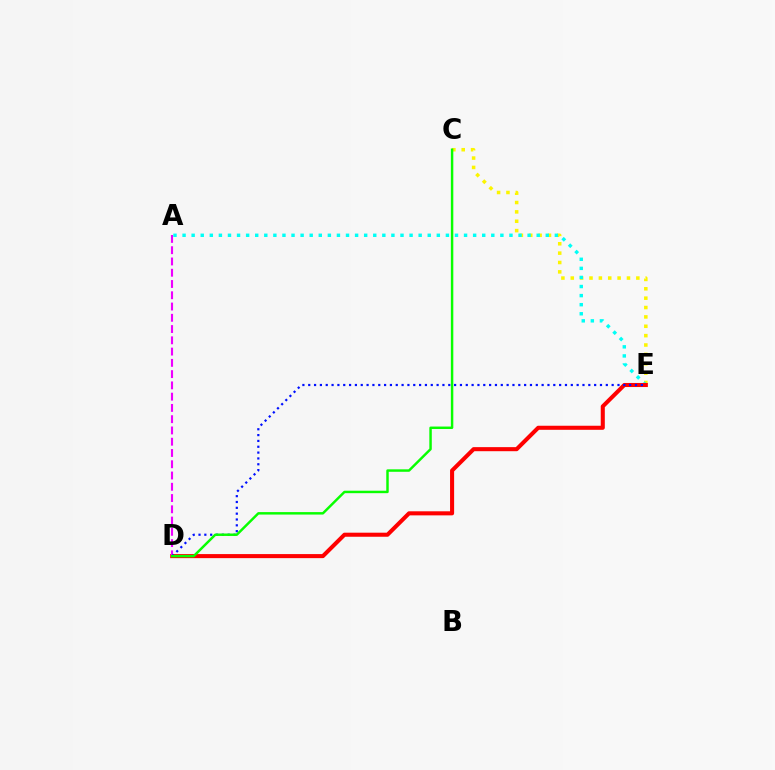{('C', 'E'): [{'color': '#fcf500', 'line_style': 'dotted', 'thickness': 2.55}], ('A', 'E'): [{'color': '#00fff6', 'line_style': 'dotted', 'thickness': 2.47}], ('D', 'E'): [{'color': '#ff0000', 'line_style': 'solid', 'thickness': 2.92}, {'color': '#0010ff', 'line_style': 'dotted', 'thickness': 1.59}], ('A', 'D'): [{'color': '#ee00ff', 'line_style': 'dashed', 'thickness': 1.53}], ('C', 'D'): [{'color': '#08ff00', 'line_style': 'solid', 'thickness': 1.77}]}